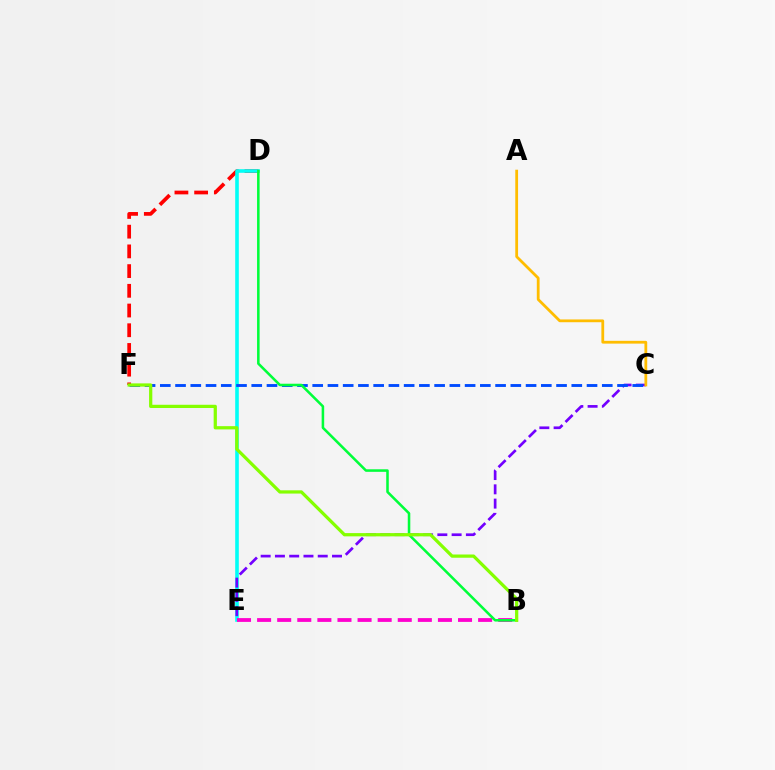{('D', 'F'): [{'color': '#ff0000', 'line_style': 'dashed', 'thickness': 2.68}], ('D', 'E'): [{'color': '#00fff6', 'line_style': 'solid', 'thickness': 2.59}], ('C', 'E'): [{'color': '#7200ff', 'line_style': 'dashed', 'thickness': 1.94}], ('B', 'E'): [{'color': '#ff00cf', 'line_style': 'dashed', 'thickness': 2.73}], ('C', 'F'): [{'color': '#004bff', 'line_style': 'dashed', 'thickness': 2.07}], ('B', 'D'): [{'color': '#00ff39', 'line_style': 'solid', 'thickness': 1.83}], ('B', 'F'): [{'color': '#84ff00', 'line_style': 'solid', 'thickness': 2.33}], ('A', 'C'): [{'color': '#ffbd00', 'line_style': 'solid', 'thickness': 2.0}]}